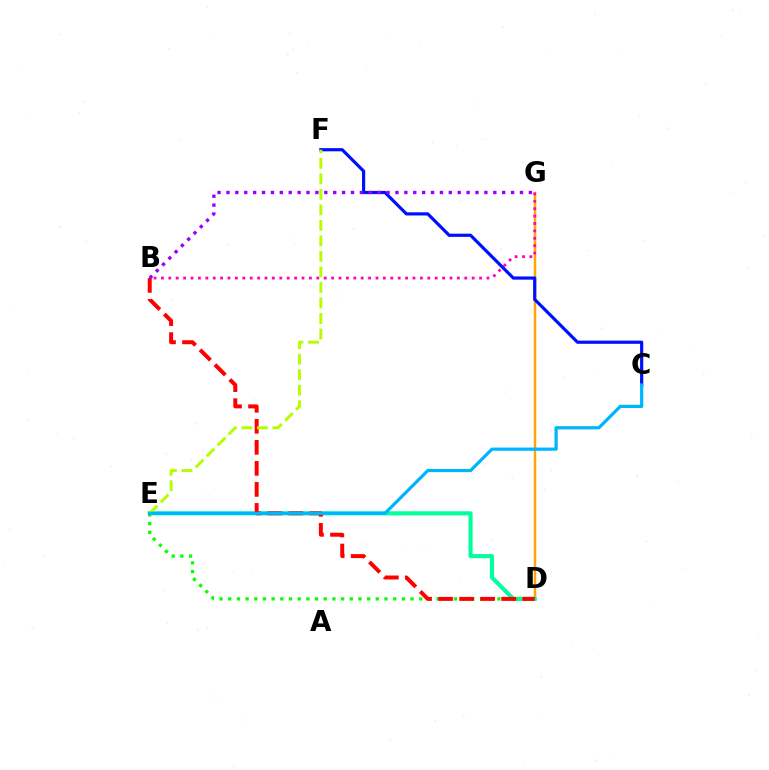{('D', 'G'): [{'color': '#ffa500', 'line_style': 'solid', 'thickness': 1.78}], ('C', 'F'): [{'color': '#0010ff', 'line_style': 'solid', 'thickness': 2.29}], ('D', 'E'): [{'color': '#00ff9d', 'line_style': 'solid', 'thickness': 2.95}, {'color': '#08ff00', 'line_style': 'dotted', 'thickness': 2.36}], ('B', 'D'): [{'color': '#ff0000', 'line_style': 'dashed', 'thickness': 2.86}], ('E', 'F'): [{'color': '#b3ff00', 'line_style': 'dashed', 'thickness': 2.11}], ('C', 'E'): [{'color': '#00b5ff', 'line_style': 'solid', 'thickness': 2.31}], ('B', 'G'): [{'color': '#ff00bd', 'line_style': 'dotted', 'thickness': 2.01}, {'color': '#9b00ff', 'line_style': 'dotted', 'thickness': 2.42}]}